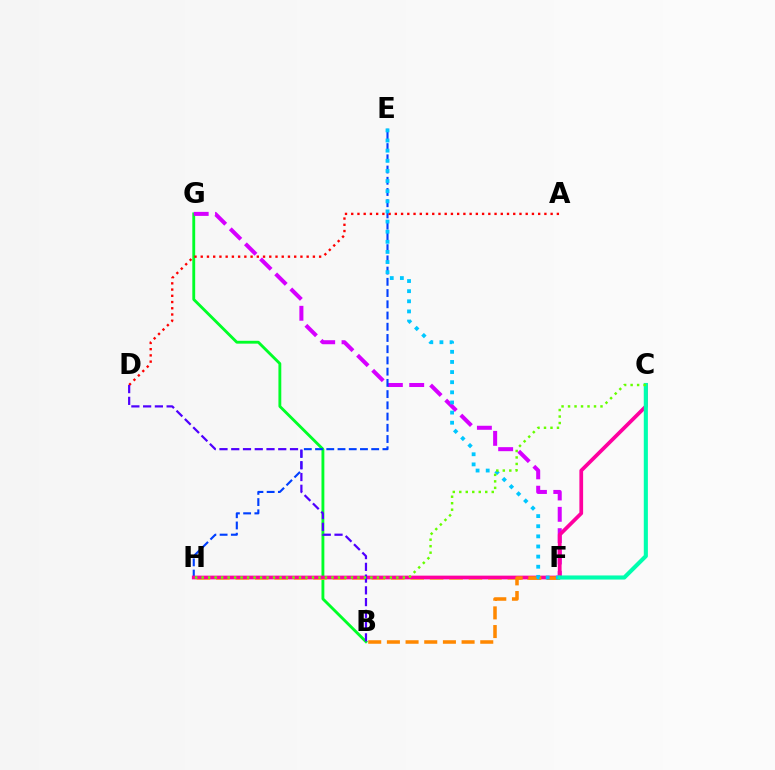{('B', 'G'): [{'color': '#00ff27', 'line_style': 'solid', 'thickness': 2.05}], ('F', 'G'): [{'color': '#d600ff', 'line_style': 'dashed', 'thickness': 2.9}], ('E', 'H'): [{'color': '#003fff', 'line_style': 'dashed', 'thickness': 1.53}], ('F', 'H'): [{'color': '#eeff00', 'line_style': 'dashed', 'thickness': 2.64}], ('C', 'H'): [{'color': '#ff00a0', 'line_style': 'solid', 'thickness': 2.68}, {'color': '#66ff00', 'line_style': 'dotted', 'thickness': 1.76}], ('A', 'D'): [{'color': '#ff0000', 'line_style': 'dotted', 'thickness': 1.69}], ('B', 'F'): [{'color': '#ff8800', 'line_style': 'dashed', 'thickness': 2.54}], ('E', 'F'): [{'color': '#00c7ff', 'line_style': 'dotted', 'thickness': 2.75}], ('B', 'D'): [{'color': '#4f00ff', 'line_style': 'dashed', 'thickness': 1.6}], ('C', 'F'): [{'color': '#00ffaf', 'line_style': 'solid', 'thickness': 2.95}]}